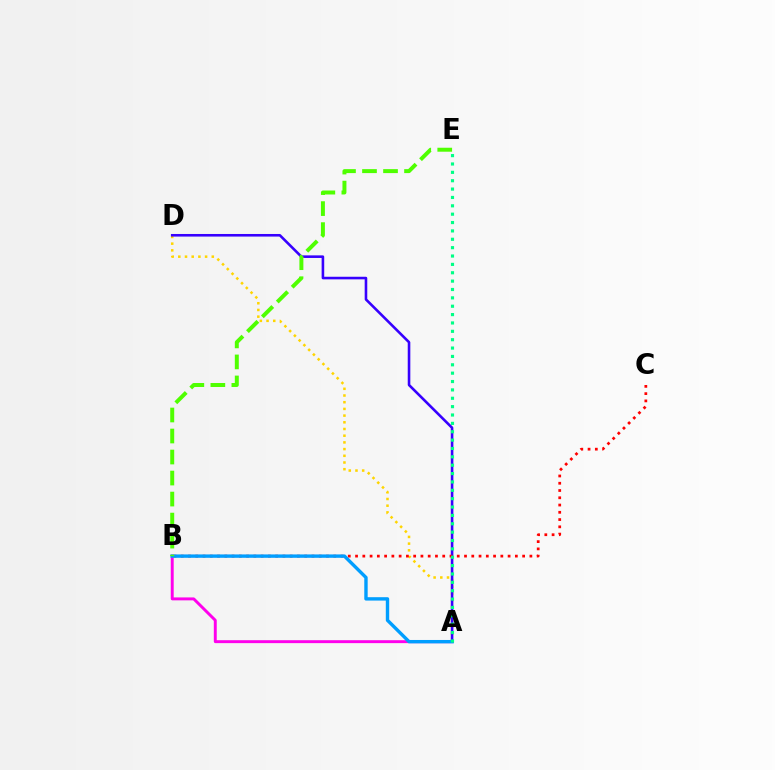{('A', 'B'): [{'color': '#ff00ed', 'line_style': 'solid', 'thickness': 2.11}, {'color': '#009eff', 'line_style': 'solid', 'thickness': 2.44}], ('A', 'D'): [{'color': '#ffd500', 'line_style': 'dotted', 'thickness': 1.82}, {'color': '#3700ff', 'line_style': 'solid', 'thickness': 1.87}], ('B', 'C'): [{'color': '#ff0000', 'line_style': 'dotted', 'thickness': 1.97}], ('A', 'E'): [{'color': '#00ff86', 'line_style': 'dotted', 'thickness': 2.27}], ('B', 'E'): [{'color': '#4fff00', 'line_style': 'dashed', 'thickness': 2.86}]}